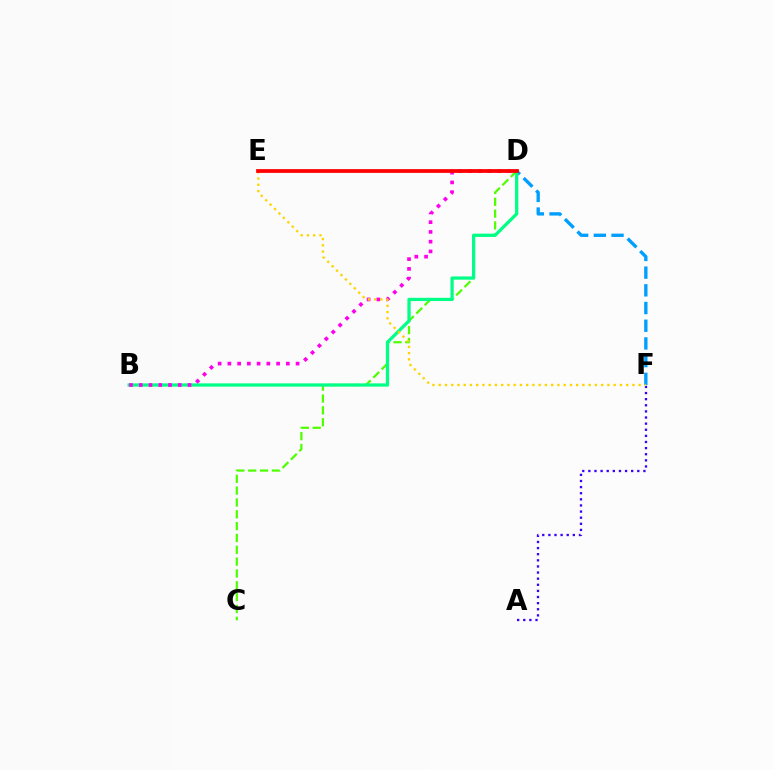{('C', 'D'): [{'color': '#4fff00', 'line_style': 'dashed', 'thickness': 1.61}], ('A', 'F'): [{'color': '#3700ff', 'line_style': 'dotted', 'thickness': 1.66}], ('D', 'F'): [{'color': '#009eff', 'line_style': 'dashed', 'thickness': 2.4}], ('B', 'D'): [{'color': '#00ff86', 'line_style': 'solid', 'thickness': 2.34}, {'color': '#ff00ed', 'line_style': 'dotted', 'thickness': 2.65}], ('E', 'F'): [{'color': '#ffd500', 'line_style': 'dotted', 'thickness': 1.7}], ('D', 'E'): [{'color': '#ff0000', 'line_style': 'solid', 'thickness': 2.71}]}